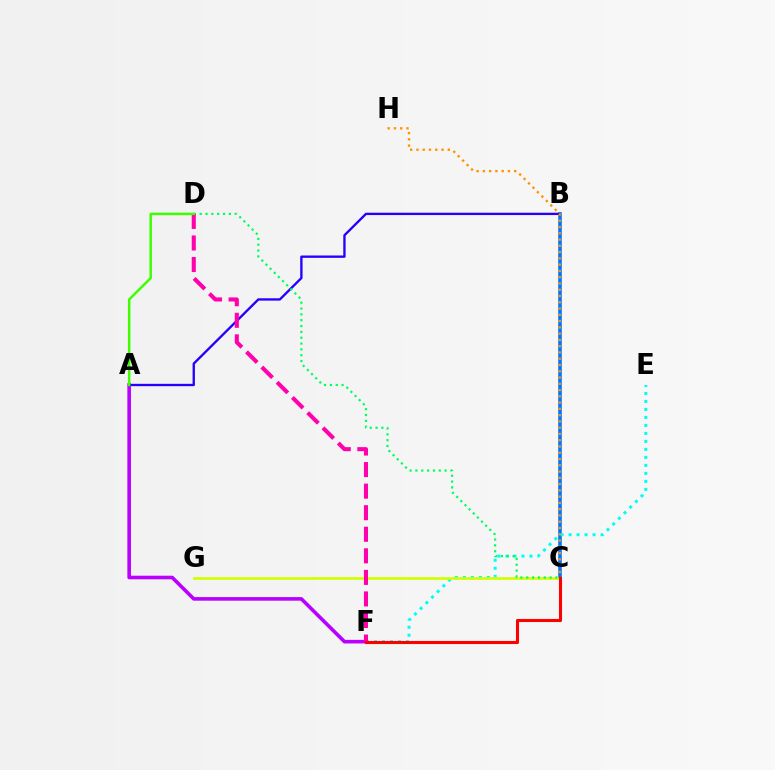{('B', 'C'): [{'color': '#0074ff', 'line_style': 'solid', 'thickness': 2.57}], ('E', 'F'): [{'color': '#00fff6', 'line_style': 'dotted', 'thickness': 2.17}], ('C', 'G'): [{'color': '#d1ff00', 'line_style': 'solid', 'thickness': 1.93}], ('A', 'F'): [{'color': '#b900ff', 'line_style': 'solid', 'thickness': 2.59}], ('A', 'B'): [{'color': '#2500ff', 'line_style': 'solid', 'thickness': 1.68}], ('C', 'D'): [{'color': '#00ff5c', 'line_style': 'dotted', 'thickness': 1.59}], ('C', 'H'): [{'color': '#ff9400', 'line_style': 'dotted', 'thickness': 1.7}], ('D', 'F'): [{'color': '#ff00ac', 'line_style': 'dashed', 'thickness': 2.93}], ('A', 'D'): [{'color': '#3dff00', 'line_style': 'solid', 'thickness': 1.8}], ('C', 'F'): [{'color': '#ff0000', 'line_style': 'solid', 'thickness': 2.21}]}